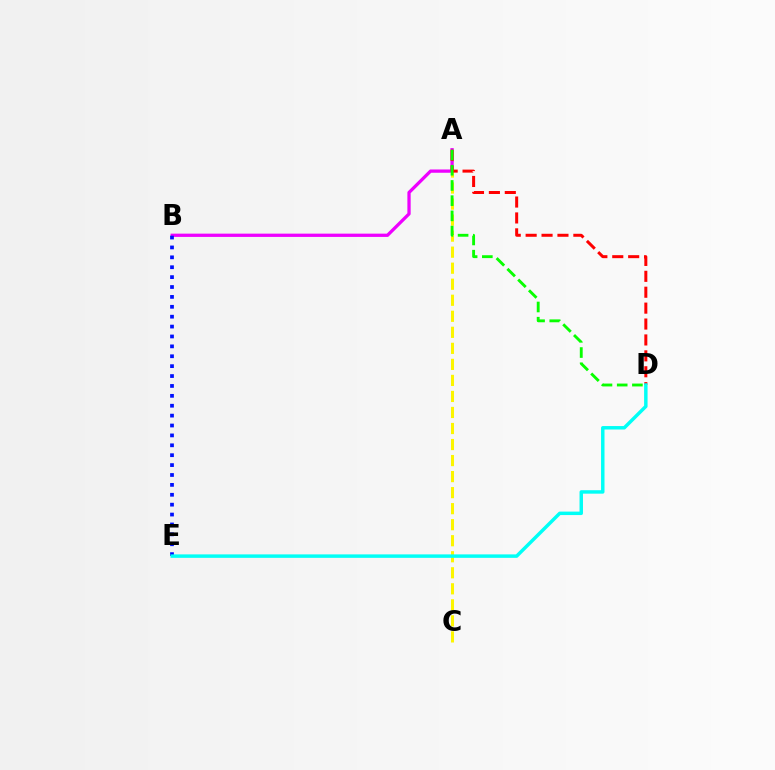{('A', 'C'): [{'color': '#fcf500', 'line_style': 'dashed', 'thickness': 2.18}], ('A', 'B'): [{'color': '#ee00ff', 'line_style': 'solid', 'thickness': 2.36}], ('B', 'E'): [{'color': '#0010ff', 'line_style': 'dotted', 'thickness': 2.69}], ('A', 'D'): [{'color': '#ff0000', 'line_style': 'dashed', 'thickness': 2.16}, {'color': '#08ff00', 'line_style': 'dashed', 'thickness': 2.07}], ('D', 'E'): [{'color': '#00fff6', 'line_style': 'solid', 'thickness': 2.49}]}